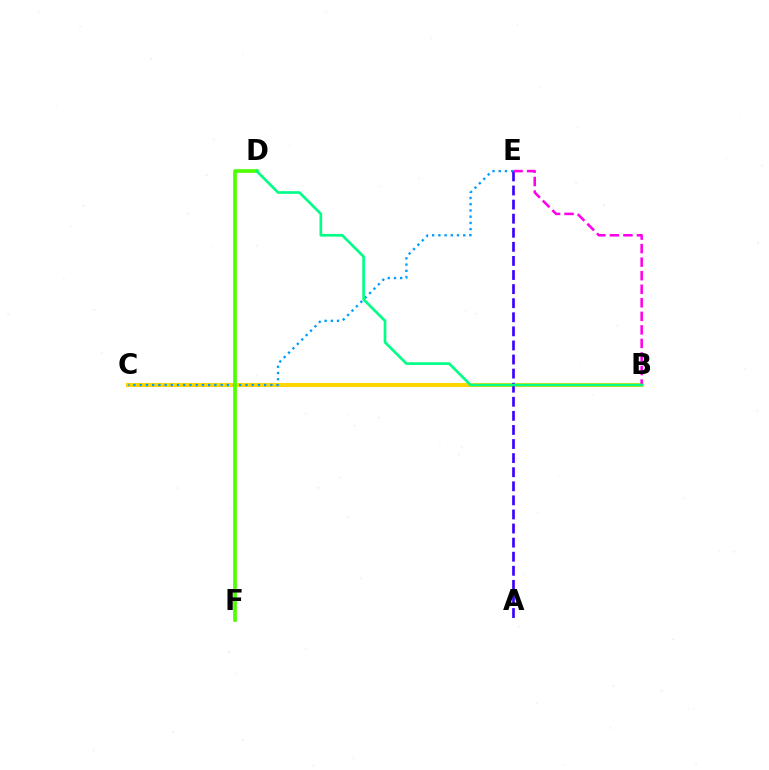{('B', 'C'): [{'color': '#ff0000', 'line_style': 'dotted', 'thickness': 2.58}, {'color': '#ffd500', 'line_style': 'solid', 'thickness': 2.93}], ('C', 'E'): [{'color': '#009eff', 'line_style': 'dotted', 'thickness': 1.69}], ('A', 'E'): [{'color': '#3700ff', 'line_style': 'dashed', 'thickness': 1.91}], ('B', 'E'): [{'color': '#ff00ed', 'line_style': 'dashed', 'thickness': 1.84}], ('D', 'F'): [{'color': '#4fff00', 'line_style': 'solid', 'thickness': 2.63}], ('B', 'D'): [{'color': '#00ff86', 'line_style': 'solid', 'thickness': 1.92}]}